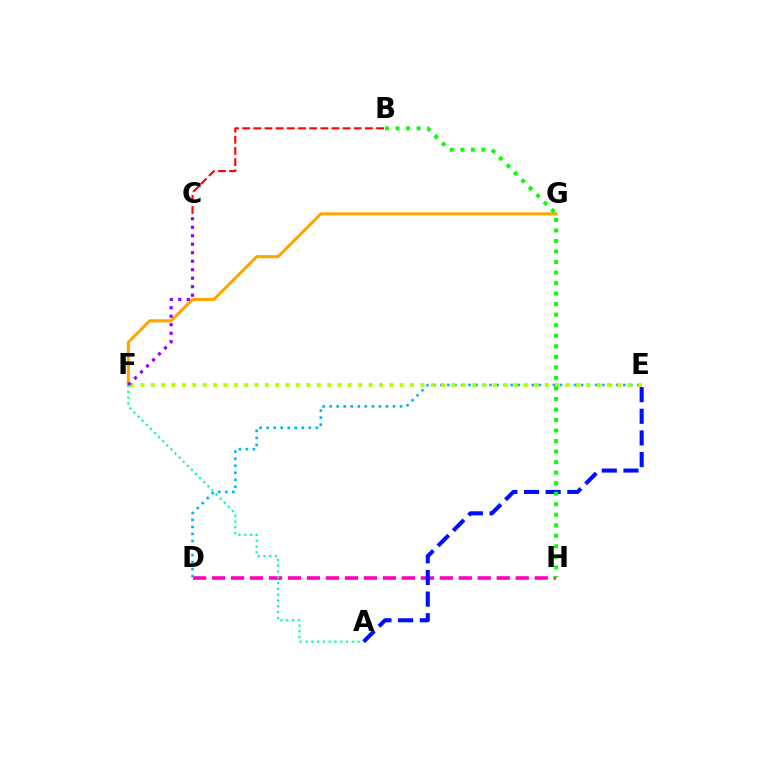{('D', 'H'): [{'color': '#ff00bd', 'line_style': 'dashed', 'thickness': 2.58}], ('D', 'E'): [{'color': '#00b5ff', 'line_style': 'dotted', 'thickness': 1.91}], ('A', 'E'): [{'color': '#0010ff', 'line_style': 'dashed', 'thickness': 2.94}], ('F', 'G'): [{'color': '#ffa500', 'line_style': 'solid', 'thickness': 2.21}], ('E', 'F'): [{'color': '#b3ff00', 'line_style': 'dotted', 'thickness': 2.82}], ('C', 'F'): [{'color': '#9b00ff', 'line_style': 'dotted', 'thickness': 2.31}], ('B', 'C'): [{'color': '#ff0000', 'line_style': 'dashed', 'thickness': 1.52}], ('B', 'H'): [{'color': '#08ff00', 'line_style': 'dotted', 'thickness': 2.86}], ('A', 'F'): [{'color': '#00ff9d', 'line_style': 'dotted', 'thickness': 1.58}]}